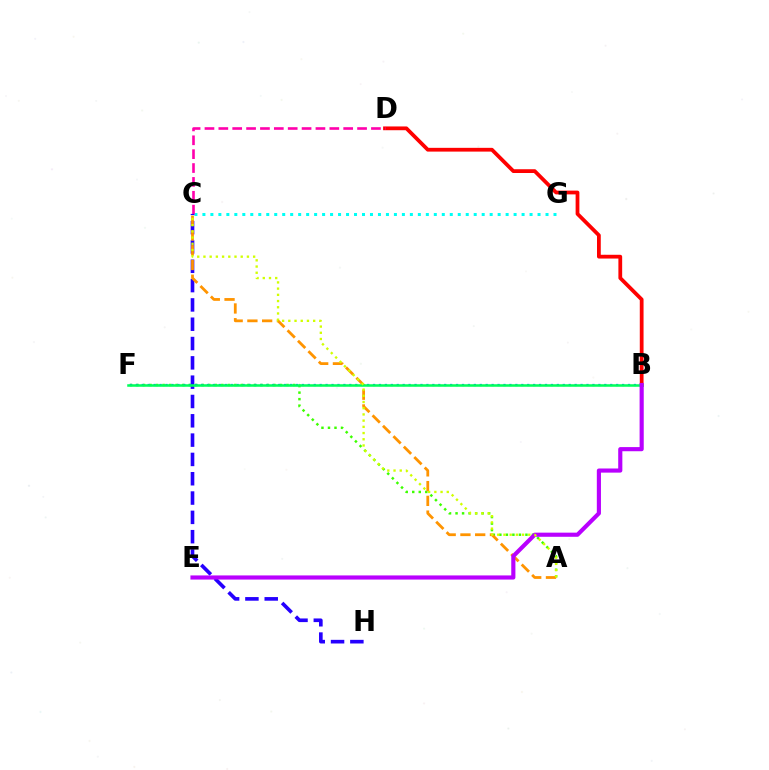{('C', 'G'): [{'color': '#00fff6', 'line_style': 'dotted', 'thickness': 2.17}], ('B', 'D'): [{'color': '#ff0000', 'line_style': 'solid', 'thickness': 2.71}], ('C', 'D'): [{'color': '#ff00ac', 'line_style': 'dashed', 'thickness': 1.88}], ('C', 'H'): [{'color': '#2500ff', 'line_style': 'dashed', 'thickness': 2.62}], ('A', 'F'): [{'color': '#3dff00', 'line_style': 'dotted', 'thickness': 1.77}], ('A', 'C'): [{'color': '#ff9400', 'line_style': 'dashed', 'thickness': 2.0}, {'color': '#d1ff00', 'line_style': 'dotted', 'thickness': 1.69}], ('B', 'F'): [{'color': '#0074ff', 'line_style': 'dotted', 'thickness': 1.61}, {'color': '#00ff5c', 'line_style': 'solid', 'thickness': 1.83}], ('B', 'E'): [{'color': '#b900ff', 'line_style': 'solid', 'thickness': 2.98}]}